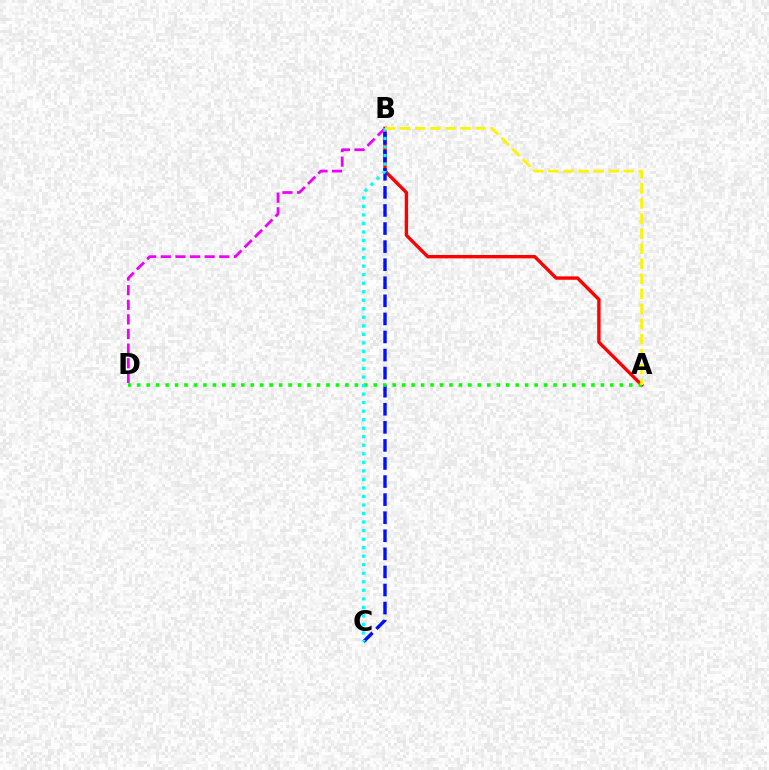{('A', 'B'): [{'color': '#ff0000', 'line_style': 'solid', 'thickness': 2.44}, {'color': '#fcf500', 'line_style': 'dashed', 'thickness': 2.05}], ('B', 'C'): [{'color': '#0010ff', 'line_style': 'dashed', 'thickness': 2.46}, {'color': '#00fff6', 'line_style': 'dotted', 'thickness': 2.32}], ('B', 'D'): [{'color': '#ee00ff', 'line_style': 'dashed', 'thickness': 1.99}], ('A', 'D'): [{'color': '#08ff00', 'line_style': 'dotted', 'thickness': 2.57}]}